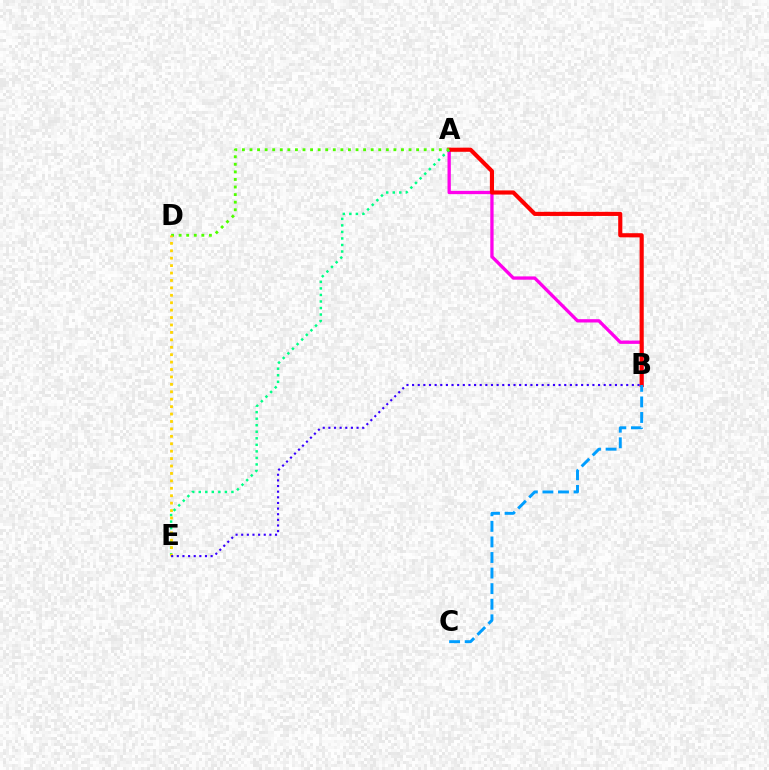{('A', 'B'): [{'color': '#ff00ed', 'line_style': 'solid', 'thickness': 2.38}, {'color': '#ff0000', 'line_style': 'solid', 'thickness': 2.97}], ('A', 'E'): [{'color': '#00ff86', 'line_style': 'dotted', 'thickness': 1.78}], ('A', 'D'): [{'color': '#4fff00', 'line_style': 'dotted', 'thickness': 2.06}], ('D', 'E'): [{'color': '#ffd500', 'line_style': 'dotted', 'thickness': 2.02}], ('B', 'C'): [{'color': '#009eff', 'line_style': 'dashed', 'thickness': 2.12}], ('B', 'E'): [{'color': '#3700ff', 'line_style': 'dotted', 'thickness': 1.53}]}